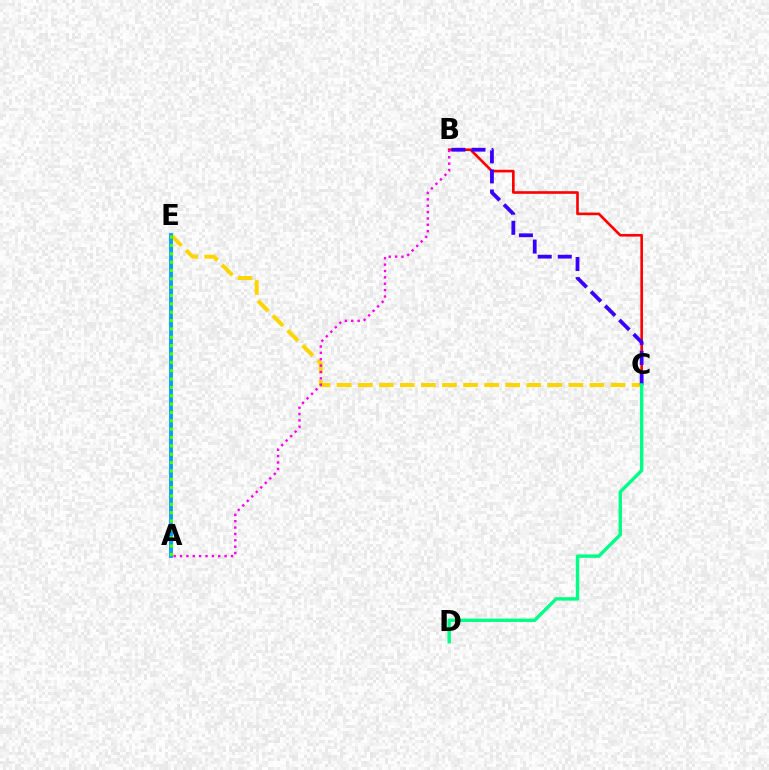{('C', 'E'): [{'color': '#ffd500', 'line_style': 'dashed', 'thickness': 2.86}], ('B', 'C'): [{'color': '#ff0000', 'line_style': 'solid', 'thickness': 1.9}, {'color': '#3700ff', 'line_style': 'dashed', 'thickness': 2.73}], ('A', 'E'): [{'color': '#009eff', 'line_style': 'solid', 'thickness': 2.74}, {'color': '#4fff00', 'line_style': 'dotted', 'thickness': 2.27}], ('A', 'B'): [{'color': '#ff00ed', 'line_style': 'dotted', 'thickness': 1.73}], ('C', 'D'): [{'color': '#00ff86', 'line_style': 'solid', 'thickness': 2.44}]}